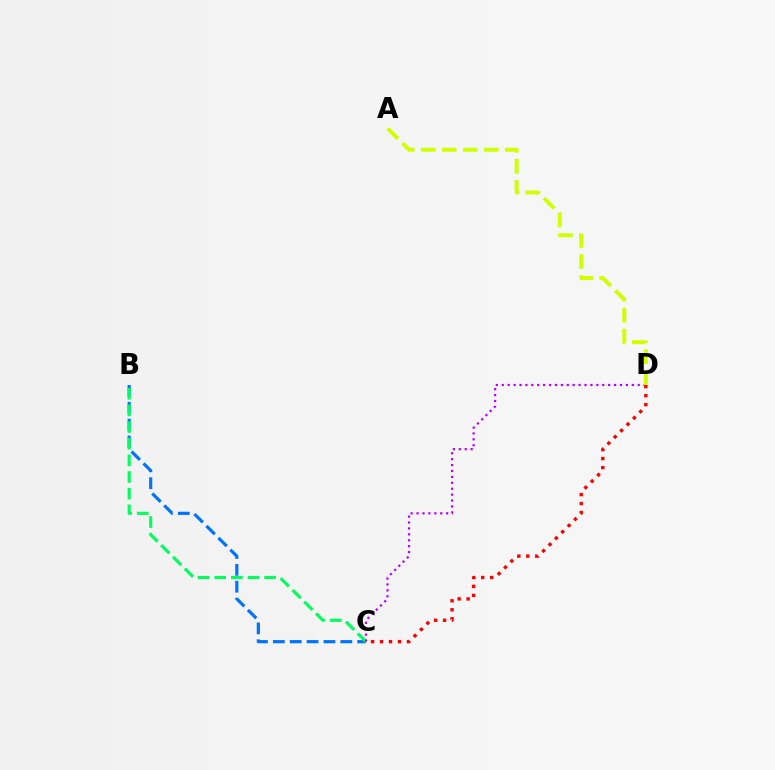{('B', 'C'): [{'color': '#0074ff', 'line_style': 'dashed', 'thickness': 2.29}, {'color': '#00ff5c', 'line_style': 'dashed', 'thickness': 2.26}], ('C', 'D'): [{'color': '#b900ff', 'line_style': 'dotted', 'thickness': 1.61}, {'color': '#ff0000', 'line_style': 'dotted', 'thickness': 2.44}], ('A', 'D'): [{'color': '#d1ff00', 'line_style': 'dashed', 'thickness': 2.86}]}